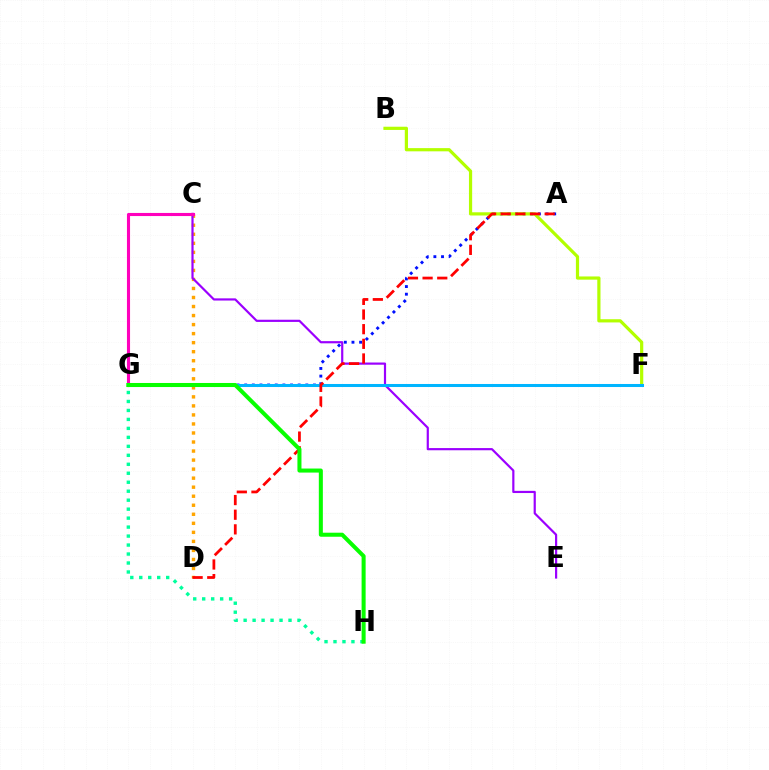{('C', 'D'): [{'color': '#ffa500', 'line_style': 'dotted', 'thickness': 2.45}], ('A', 'G'): [{'color': '#0010ff', 'line_style': 'dotted', 'thickness': 2.08}], ('B', 'F'): [{'color': '#b3ff00', 'line_style': 'solid', 'thickness': 2.31}], ('C', 'E'): [{'color': '#9b00ff', 'line_style': 'solid', 'thickness': 1.58}], ('C', 'G'): [{'color': '#ff00bd', 'line_style': 'solid', 'thickness': 2.24}], ('G', 'H'): [{'color': '#00ff9d', 'line_style': 'dotted', 'thickness': 2.44}, {'color': '#08ff00', 'line_style': 'solid', 'thickness': 2.91}], ('F', 'G'): [{'color': '#00b5ff', 'line_style': 'solid', 'thickness': 2.18}], ('A', 'D'): [{'color': '#ff0000', 'line_style': 'dashed', 'thickness': 1.99}]}